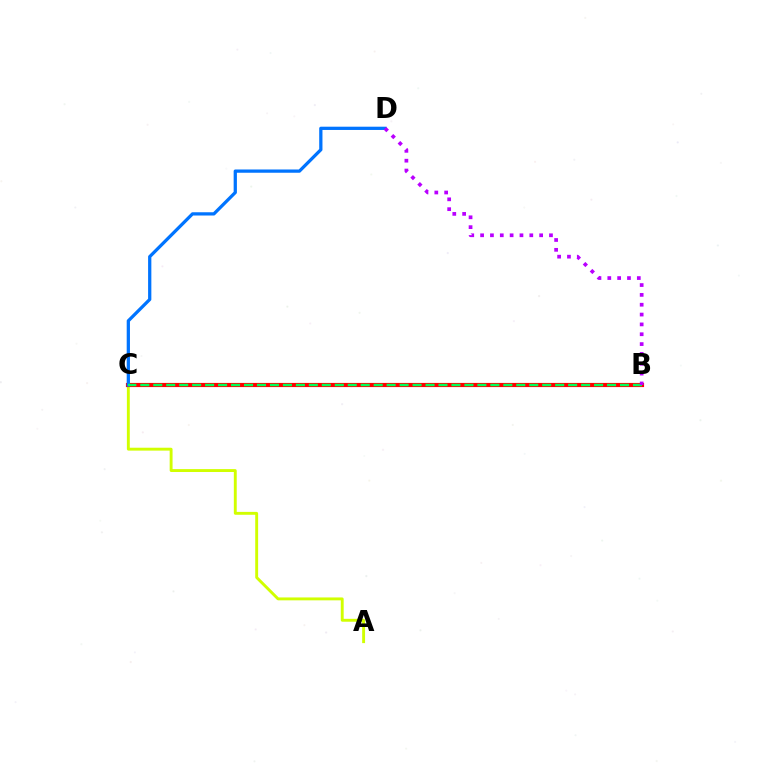{('A', 'C'): [{'color': '#d1ff00', 'line_style': 'solid', 'thickness': 2.09}], ('B', 'C'): [{'color': '#ff0000', 'line_style': 'solid', 'thickness': 2.99}, {'color': '#00ff5c', 'line_style': 'dashed', 'thickness': 1.76}], ('C', 'D'): [{'color': '#0074ff', 'line_style': 'solid', 'thickness': 2.35}], ('B', 'D'): [{'color': '#b900ff', 'line_style': 'dotted', 'thickness': 2.67}]}